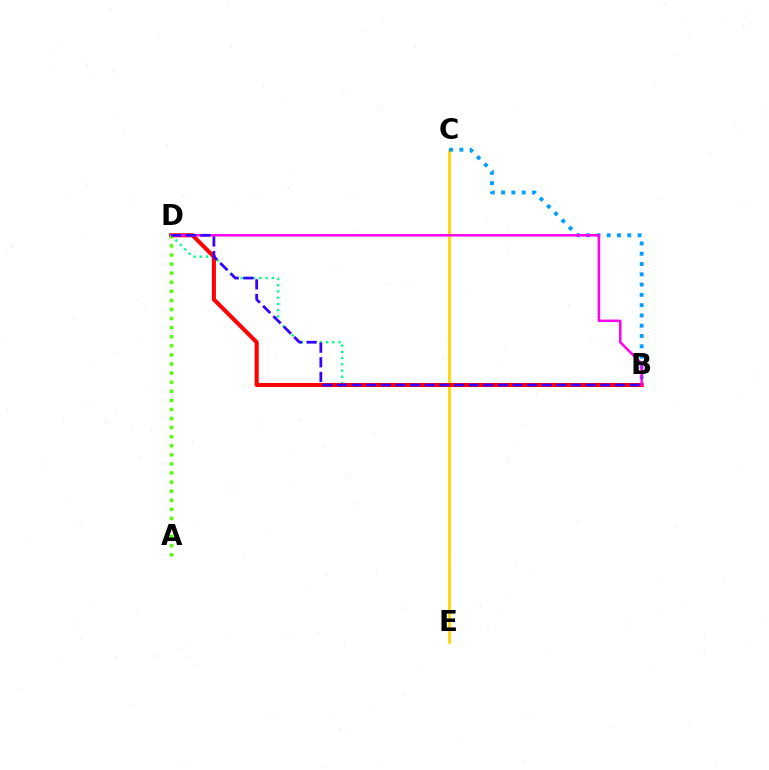{('C', 'E'): [{'color': '#ffd500', 'line_style': 'solid', 'thickness': 2.0}], ('B', 'C'): [{'color': '#009eff', 'line_style': 'dotted', 'thickness': 2.79}], ('B', 'D'): [{'color': '#00ff86', 'line_style': 'dotted', 'thickness': 1.69}, {'color': '#ff0000', 'line_style': 'solid', 'thickness': 2.92}, {'color': '#ff00ed', 'line_style': 'solid', 'thickness': 1.79}, {'color': '#3700ff', 'line_style': 'dashed', 'thickness': 1.99}], ('A', 'D'): [{'color': '#4fff00', 'line_style': 'dotted', 'thickness': 2.47}]}